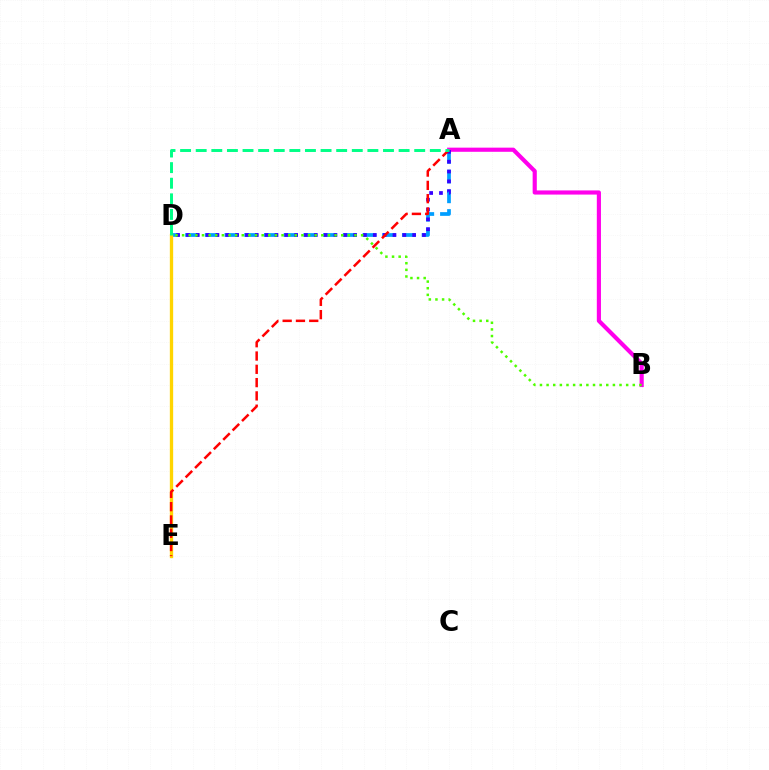{('A', 'D'): [{'color': '#009eff', 'line_style': 'dashed', 'thickness': 2.68}, {'color': '#3700ff', 'line_style': 'dotted', 'thickness': 2.67}, {'color': '#00ff86', 'line_style': 'dashed', 'thickness': 2.12}], ('A', 'B'): [{'color': '#ff00ed', 'line_style': 'solid', 'thickness': 2.98}], ('D', 'E'): [{'color': '#ffd500', 'line_style': 'solid', 'thickness': 2.39}], ('B', 'D'): [{'color': '#4fff00', 'line_style': 'dotted', 'thickness': 1.8}], ('A', 'E'): [{'color': '#ff0000', 'line_style': 'dashed', 'thickness': 1.81}]}